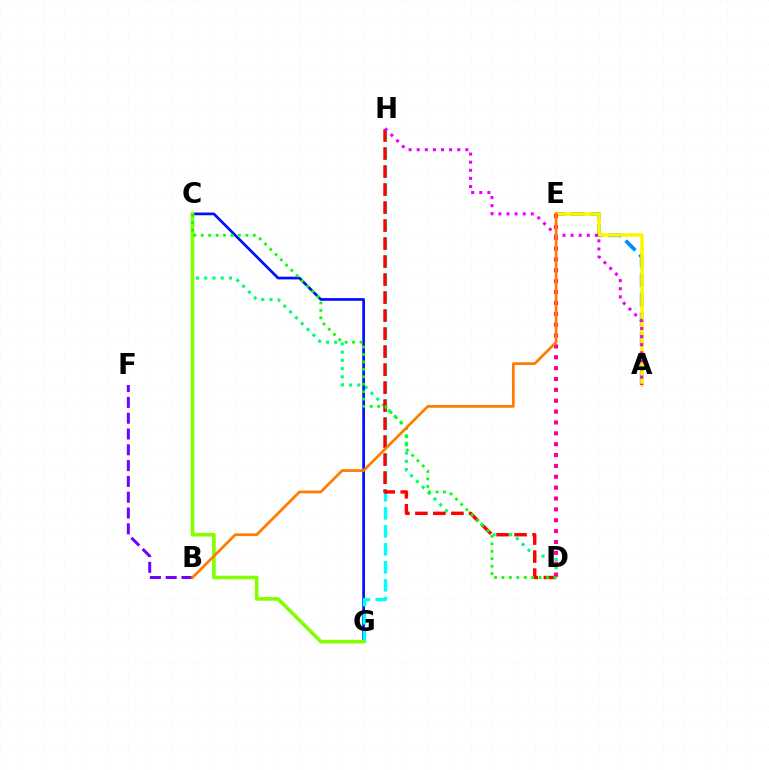{('C', 'D'): [{'color': '#00ff74', 'line_style': 'dotted', 'thickness': 2.24}, {'color': '#08ff00', 'line_style': 'dotted', 'thickness': 2.02}], ('A', 'E'): [{'color': '#008cff', 'line_style': 'dashed', 'thickness': 2.66}, {'color': '#fcf500', 'line_style': 'solid', 'thickness': 2.55}], ('C', 'G'): [{'color': '#0010ff', 'line_style': 'solid', 'thickness': 1.95}, {'color': '#84ff00', 'line_style': 'solid', 'thickness': 2.62}], ('G', 'H'): [{'color': '#00fff6', 'line_style': 'dashed', 'thickness': 2.44}], ('D', 'E'): [{'color': '#ff0094', 'line_style': 'dotted', 'thickness': 2.95}], ('D', 'H'): [{'color': '#ff0000', 'line_style': 'dashed', 'thickness': 2.45}], ('A', 'H'): [{'color': '#ee00ff', 'line_style': 'dotted', 'thickness': 2.2}], ('B', 'F'): [{'color': '#7200ff', 'line_style': 'dashed', 'thickness': 2.15}], ('B', 'E'): [{'color': '#ff7c00', 'line_style': 'solid', 'thickness': 1.97}]}